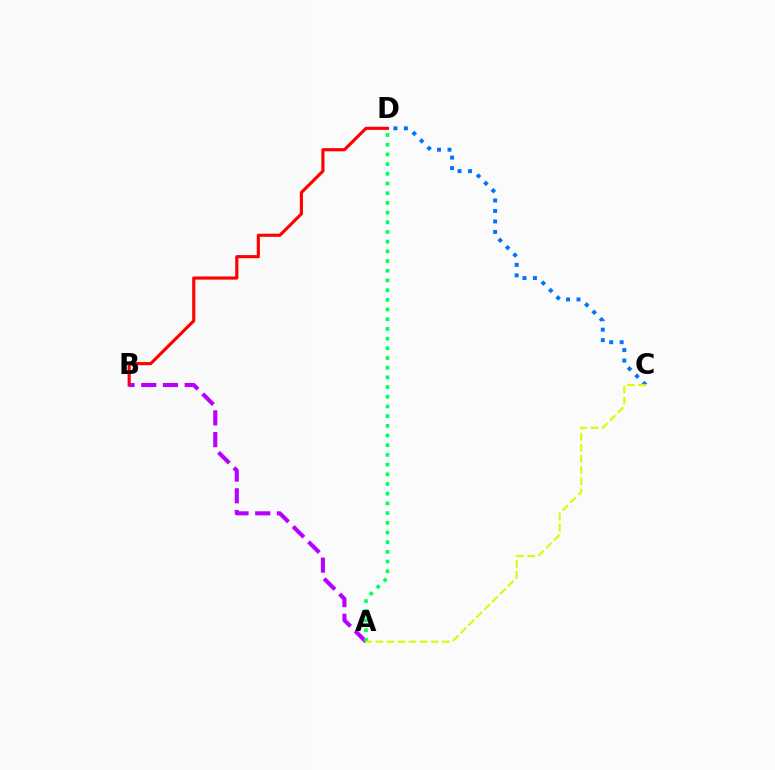{('B', 'D'): [{'color': '#ff0000', 'line_style': 'solid', 'thickness': 2.25}], ('A', 'B'): [{'color': '#b900ff', 'line_style': 'dashed', 'thickness': 2.95}], ('C', 'D'): [{'color': '#0074ff', 'line_style': 'dotted', 'thickness': 2.85}], ('A', 'D'): [{'color': '#00ff5c', 'line_style': 'dotted', 'thickness': 2.63}], ('A', 'C'): [{'color': '#d1ff00', 'line_style': 'dashed', 'thickness': 1.51}]}